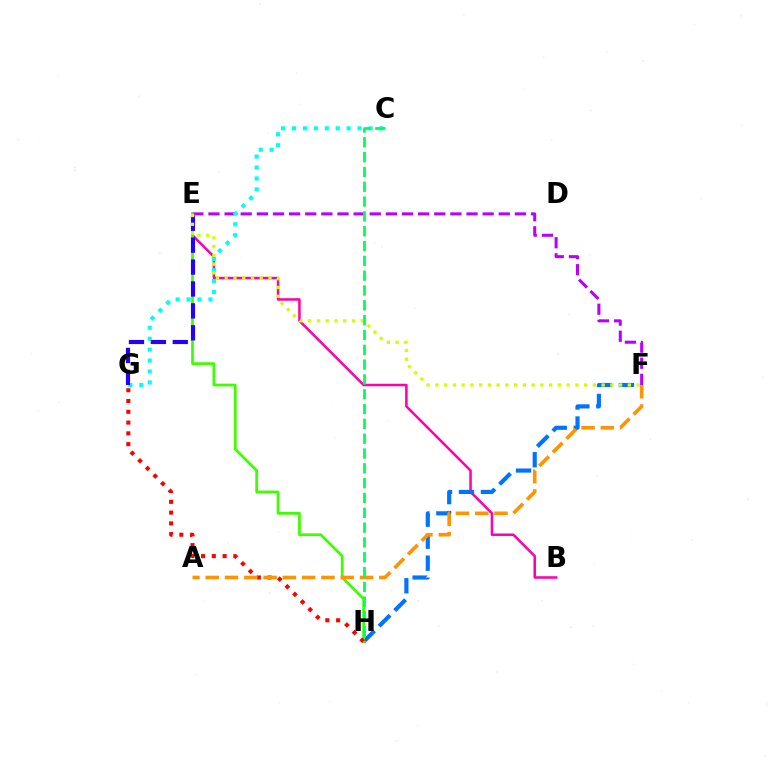{('E', 'F'): [{'color': '#b900ff', 'line_style': 'dashed', 'thickness': 2.19}, {'color': '#d1ff00', 'line_style': 'dotted', 'thickness': 2.38}], ('B', 'E'): [{'color': '#ff00ac', 'line_style': 'solid', 'thickness': 1.82}], ('C', 'G'): [{'color': '#00fff6', 'line_style': 'dotted', 'thickness': 2.97}], ('F', 'H'): [{'color': '#0074ff', 'line_style': 'dashed', 'thickness': 2.99}], ('E', 'H'): [{'color': '#3dff00', 'line_style': 'solid', 'thickness': 1.98}], ('G', 'H'): [{'color': '#ff0000', 'line_style': 'dotted', 'thickness': 2.93}], ('A', 'F'): [{'color': '#ff9400', 'line_style': 'dashed', 'thickness': 2.62}], ('E', 'G'): [{'color': '#2500ff', 'line_style': 'dashed', 'thickness': 2.98}], ('C', 'H'): [{'color': '#00ff5c', 'line_style': 'dashed', 'thickness': 2.01}]}